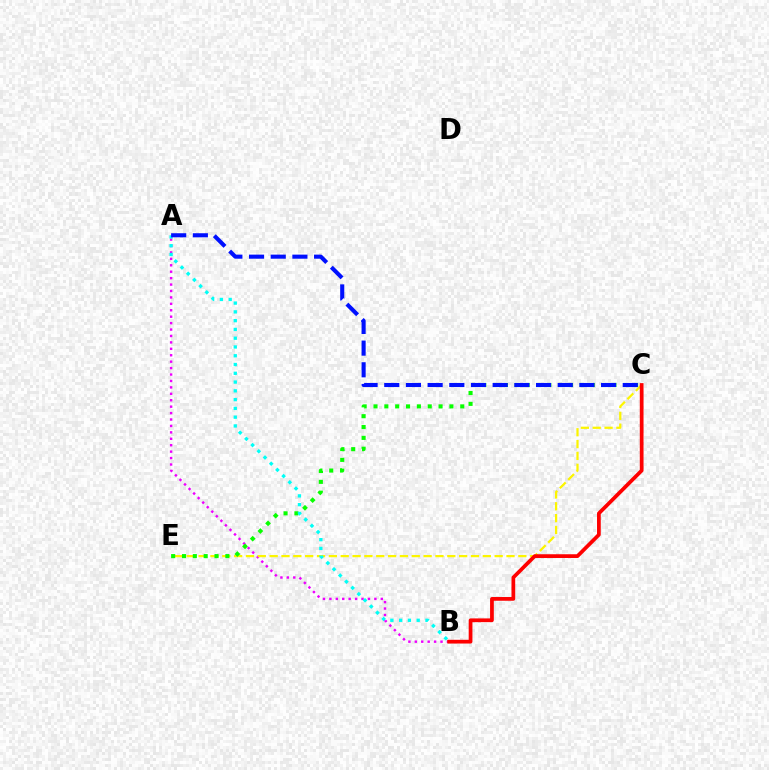{('A', 'B'): [{'color': '#ee00ff', 'line_style': 'dotted', 'thickness': 1.75}, {'color': '#00fff6', 'line_style': 'dotted', 'thickness': 2.38}], ('C', 'E'): [{'color': '#fcf500', 'line_style': 'dashed', 'thickness': 1.61}, {'color': '#08ff00', 'line_style': 'dotted', 'thickness': 2.95}], ('A', 'C'): [{'color': '#0010ff', 'line_style': 'dashed', 'thickness': 2.95}], ('B', 'C'): [{'color': '#ff0000', 'line_style': 'solid', 'thickness': 2.69}]}